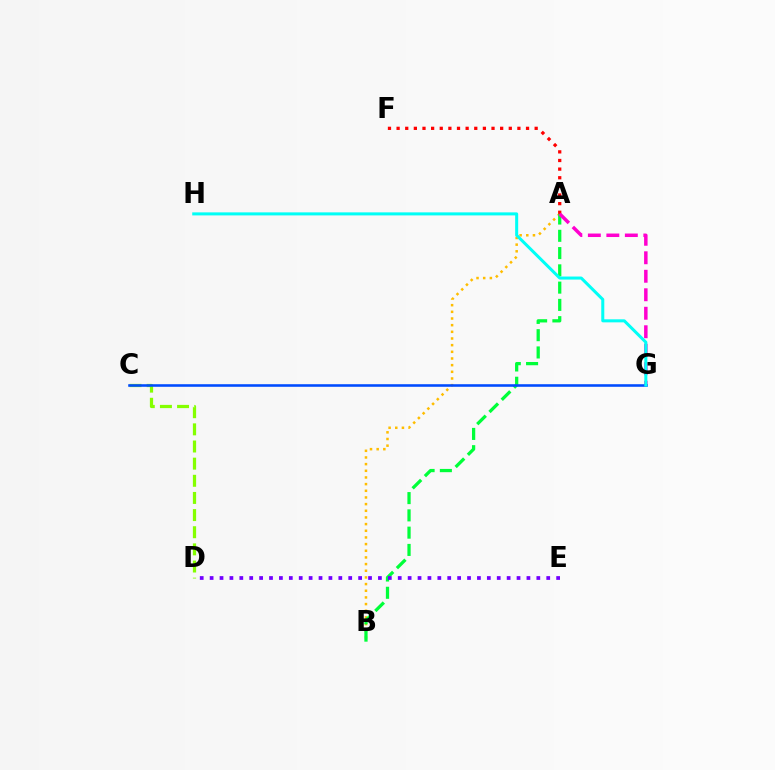{('A', 'B'): [{'color': '#ffbd00', 'line_style': 'dotted', 'thickness': 1.81}, {'color': '#00ff39', 'line_style': 'dashed', 'thickness': 2.35}], ('A', 'F'): [{'color': '#ff0000', 'line_style': 'dotted', 'thickness': 2.34}], ('D', 'E'): [{'color': '#7200ff', 'line_style': 'dotted', 'thickness': 2.69}], ('A', 'G'): [{'color': '#ff00cf', 'line_style': 'dashed', 'thickness': 2.51}], ('C', 'D'): [{'color': '#84ff00', 'line_style': 'dashed', 'thickness': 2.33}], ('C', 'G'): [{'color': '#004bff', 'line_style': 'solid', 'thickness': 1.86}], ('G', 'H'): [{'color': '#00fff6', 'line_style': 'solid', 'thickness': 2.18}]}